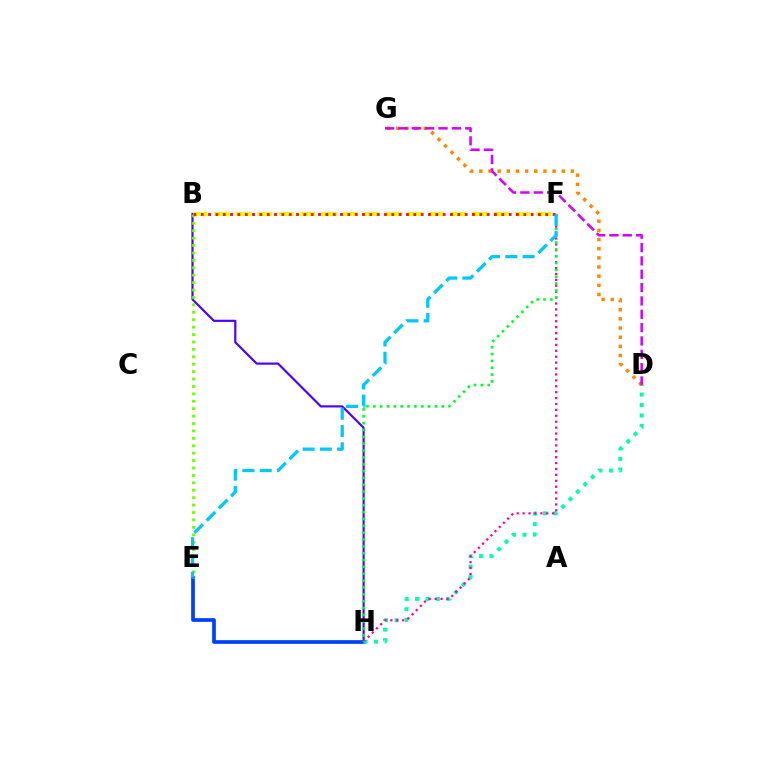{('B', 'H'): [{'color': '#4f00ff', 'line_style': 'solid', 'thickness': 1.56}], ('E', 'H'): [{'color': '#003fff', 'line_style': 'solid', 'thickness': 2.66}], ('B', 'E'): [{'color': '#66ff00', 'line_style': 'dotted', 'thickness': 2.01}], ('D', 'H'): [{'color': '#00ffaf', 'line_style': 'dotted', 'thickness': 2.84}], ('B', 'F'): [{'color': '#eeff00', 'line_style': 'dashed', 'thickness': 2.92}, {'color': '#ff0000', 'line_style': 'dotted', 'thickness': 1.99}], ('F', 'H'): [{'color': '#ff00a0', 'line_style': 'dotted', 'thickness': 1.61}, {'color': '#00ff27', 'line_style': 'dotted', 'thickness': 1.86}], ('D', 'G'): [{'color': '#ff8800', 'line_style': 'dotted', 'thickness': 2.49}, {'color': '#d600ff', 'line_style': 'dashed', 'thickness': 1.81}], ('E', 'F'): [{'color': '#00c7ff', 'line_style': 'dashed', 'thickness': 2.34}]}